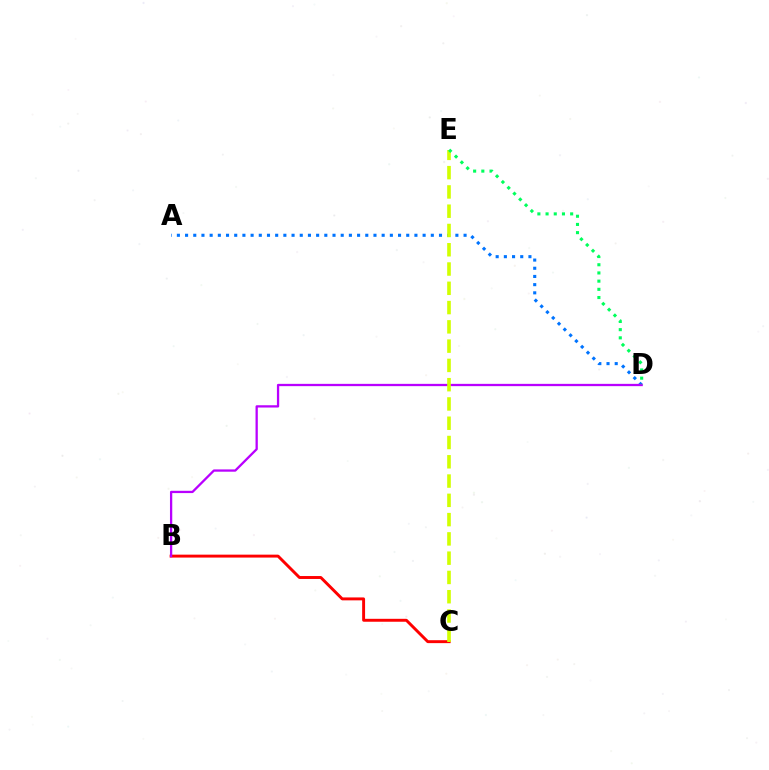{('B', 'C'): [{'color': '#ff0000', 'line_style': 'solid', 'thickness': 2.11}], ('A', 'D'): [{'color': '#0074ff', 'line_style': 'dotted', 'thickness': 2.23}], ('B', 'D'): [{'color': '#b900ff', 'line_style': 'solid', 'thickness': 1.65}], ('C', 'E'): [{'color': '#d1ff00', 'line_style': 'dashed', 'thickness': 2.62}], ('D', 'E'): [{'color': '#00ff5c', 'line_style': 'dotted', 'thickness': 2.23}]}